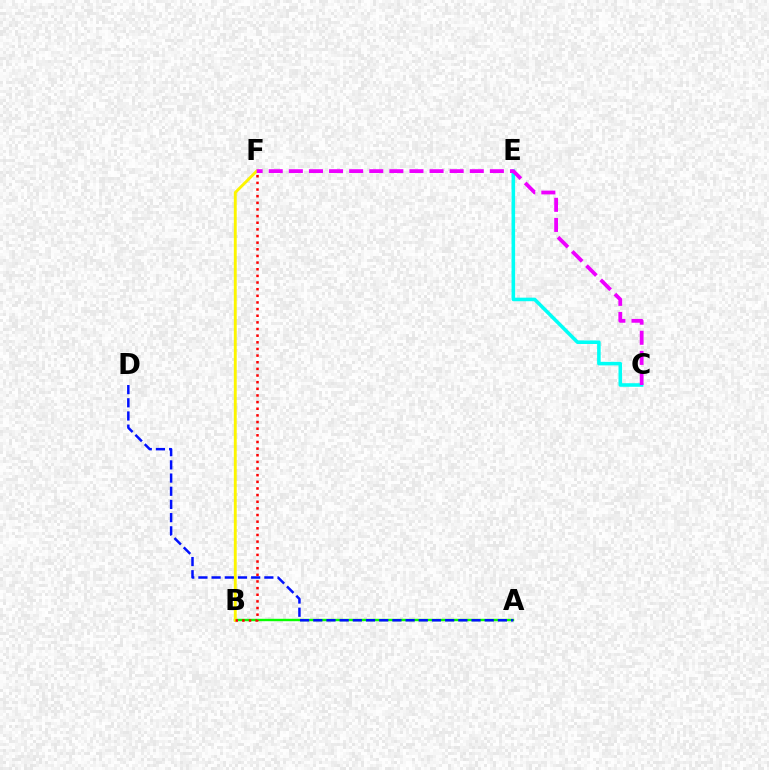{('A', 'B'): [{'color': '#08ff00', 'line_style': 'solid', 'thickness': 1.73}], ('B', 'F'): [{'color': '#fcf500', 'line_style': 'solid', 'thickness': 2.07}, {'color': '#ff0000', 'line_style': 'dotted', 'thickness': 1.8}], ('C', 'E'): [{'color': '#00fff6', 'line_style': 'solid', 'thickness': 2.56}], ('A', 'D'): [{'color': '#0010ff', 'line_style': 'dashed', 'thickness': 1.79}], ('C', 'F'): [{'color': '#ee00ff', 'line_style': 'dashed', 'thickness': 2.73}]}